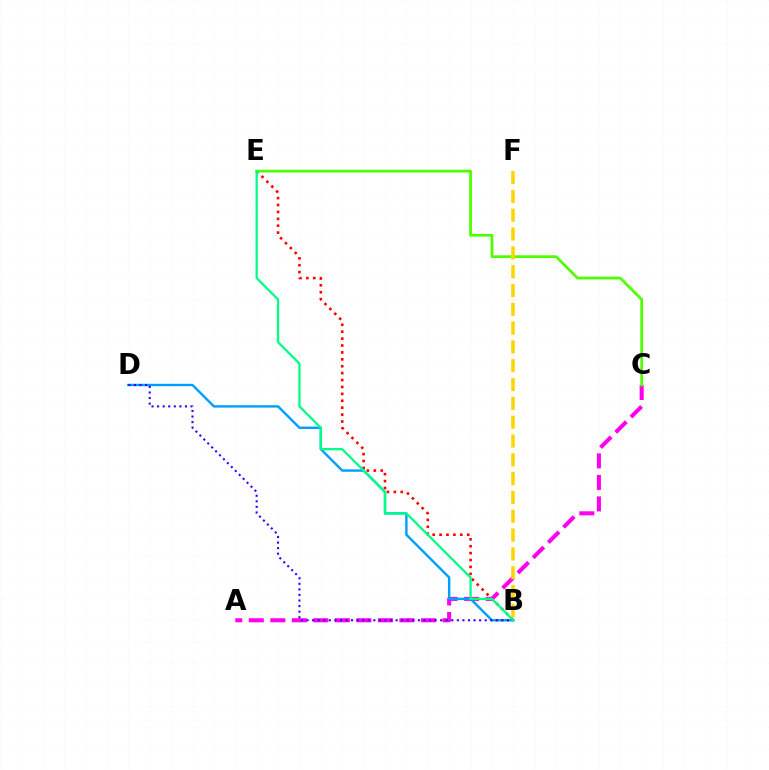{('A', 'C'): [{'color': '#ff00ed', 'line_style': 'dashed', 'thickness': 2.92}], ('B', 'E'): [{'color': '#ff0000', 'line_style': 'dotted', 'thickness': 1.88}, {'color': '#00ff86', 'line_style': 'solid', 'thickness': 1.65}], ('B', 'D'): [{'color': '#009eff', 'line_style': 'solid', 'thickness': 1.73}, {'color': '#3700ff', 'line_style': 'dotted', 'thickness': 1.51}], ('C', 'E'): [{'color': '#4fff00', 'line_style': 'solid', 'thickness': 1.99}], ('B', 'F'): [{'color': '#ffd500', 'line_style': 'dashed', 'thickness': 2.56}]}